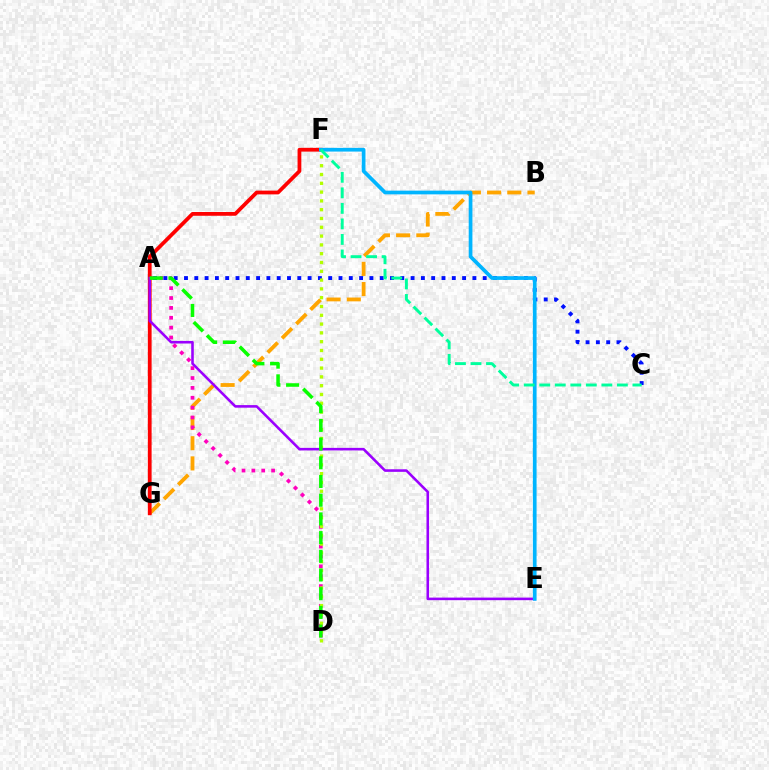{('B', 'G'): [{'color': '#ffa500', 'line_style': 'dashed', 'thickness': 2.74}], ('A', 'D'): [{'color': '#ff00bd', 'line_style': 'dotted', 'thickness': 2.68}, {'color': '#08ff00', 'line_style': 'dashed', 'thickness': 2.54}], ('F', 'G'): [{'color': '#ff0000', 'line_style': 'solid', 'thickness': 2.71}], ('A', 'C'): [{'color': '#0010ff', 'line_style': 'dotted', 'thickness': 2.8}], ('D', 'F'): [{'color': '#b3ff00', 'line_style': 'dotted', 'thickness': 2.39}], ('A', 'E'): [{'color': '#9b00ff', 'line_style': 'solid', 'thickness': 1.86}], ('E', 'F'): [{'color': '#00b5ff', 'line_style': 'solid', 'thickness': 2.67}], ('C', 'F'): [{'color': '#00ff9d', 'line_style': 'dashed', 'thickness': 2.11}]}